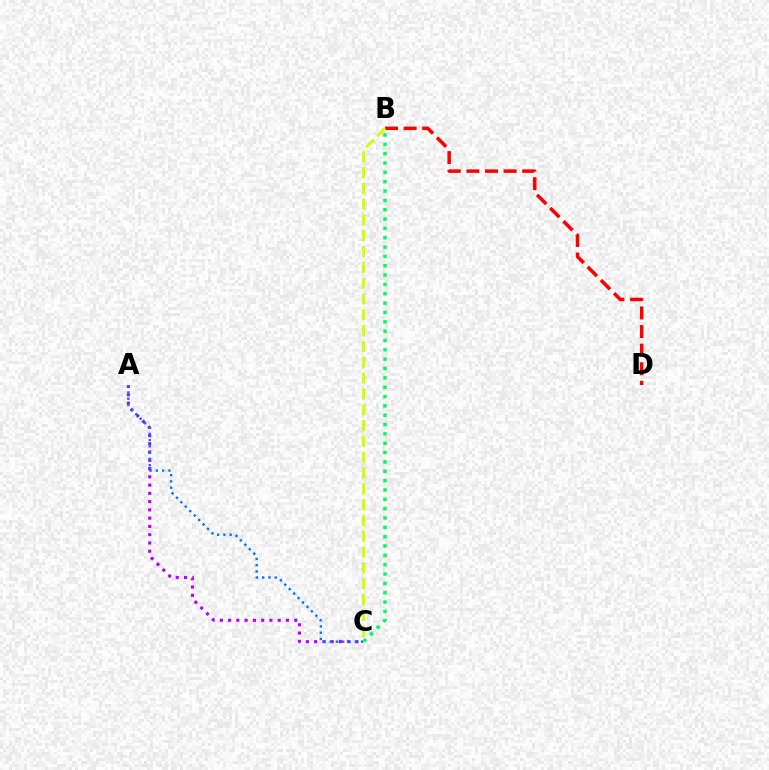{('B', 'D'): [{'color': '#ff0000', 'line_style': 'dashed', 'thickness': 2.53}], ('A', 'C'): [{'color': '#b900ff', 'line_style': 'dotted', 'thickness': 2.24}, {'color': '#0074ff', 'line_style': 'dotted', 'thickness': 1.7}], ('B', 'C'): [{'color': '#00ff5c', 'line_style': 'dotted', 'thickness': 2.54}, {'color': '#d1ff00', 'line_style': 'dashed', 'thickness': 2.15}]}